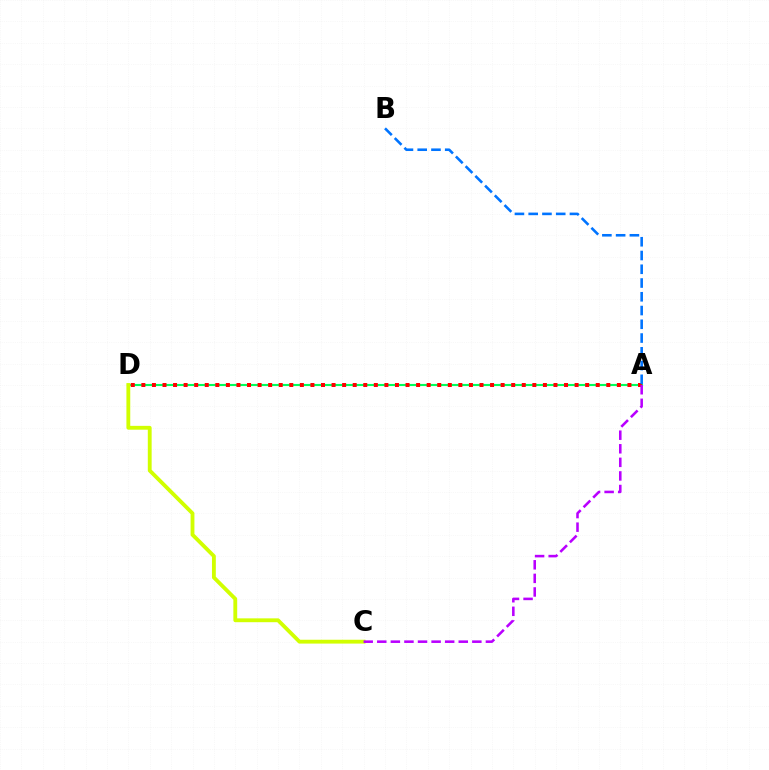{('A', 'D'): [{'color': '#00ff5c', 'line_style': 'solid', 'thickness': 1.53}, {'color': '#ff0000', 'line_style': 'dotted', 'thickness': 2.87}], ('A', 'B'): [{'color': '#0074ff', 'line_style': 'dashed', 'thickness': 1.87}], ('C', 'D'): [{'color': '#d1ff00', 'line_style': 'solid', 'thickness': 2.77}], ('A', 'C'): [{'color': '#b900ff', 'line_style': 'dashed', 'thickness': 1.84}]}